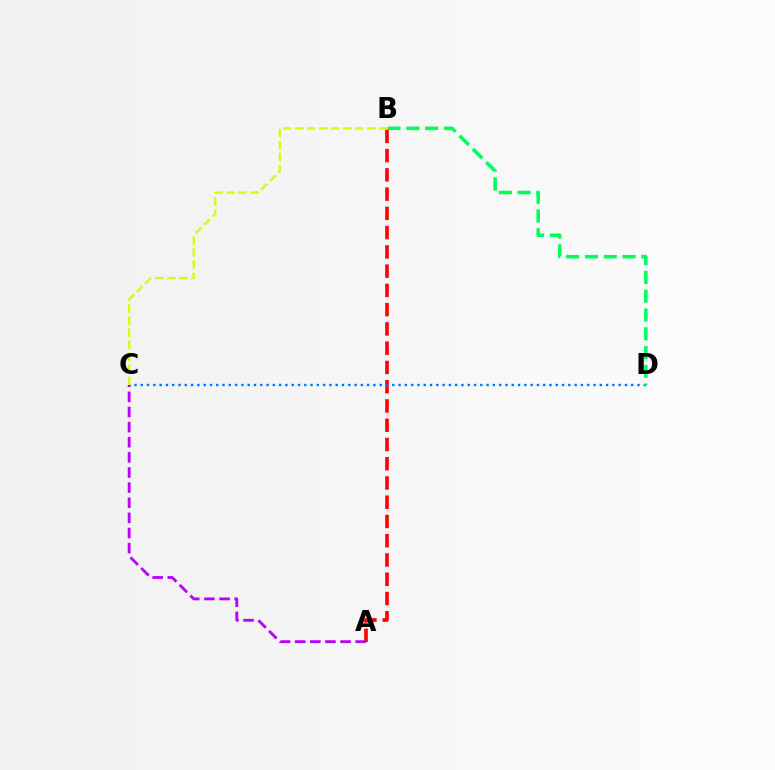{('A', 'B'): [{'color': '#ff0000', 'line_style': 'dashed', 'thickness': 2.62}], ('C', 'D'): [{'color': '#0074ff', 'line_style': 'dotted', 'thickness': 1.71}], ('A', 'C'): [{'color': '#b900ff', 'line_style': 'dashed', 'thickness': 2.05}], ('B', 'D'): [{'color': '#00ff5c', 'line_style': 'dashed', 'thickness': 2.55}], ('B', 'C'): [{'color': '#d1ff00', 'line_style': 'dashed', 'thickness': 1.63}]}